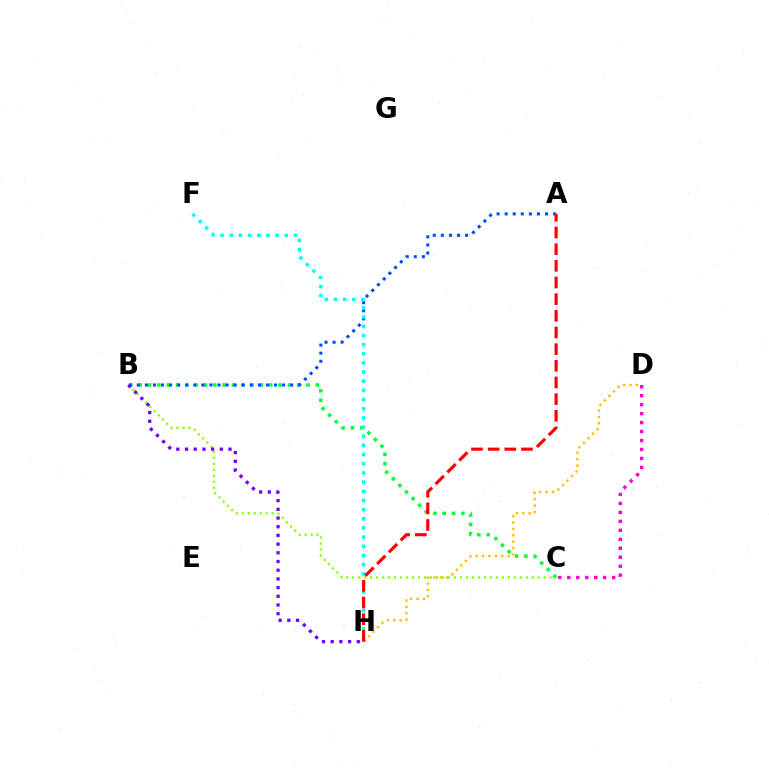{('B', 'C'): [{'color': '#00ff39', 'line_style': 'dotted', 'thickness': 2.53}, {'color': '#84ff00', 'line_style': 'dotted', 'thickness': 1.63}], ('A', 'B'): [{'color': '#004bff', 'line_style': 'dotted', 'thickness': 2.19}], ('C', 'D'): [{'color': '#ff00cf', 'line_style': 'dotted', 'thickness': 2.44}], ('B', 'H'): [{'color': '#7200ff', 'line_style': 'dotted', 'thickness': 2.36}], ('D', 'H'): [{'color': '#ffbd00', 'line_style': 'dotted', 'thickness': 1.73}], ('F', 'H'): [{'color': '#00fff6', 'line_style': 'dotted', 'thickness': 2.49}], ('A', 'H'): [{'color': '#ff0000', 'line_style': 'dashed', 'thickness': 2.26}]}